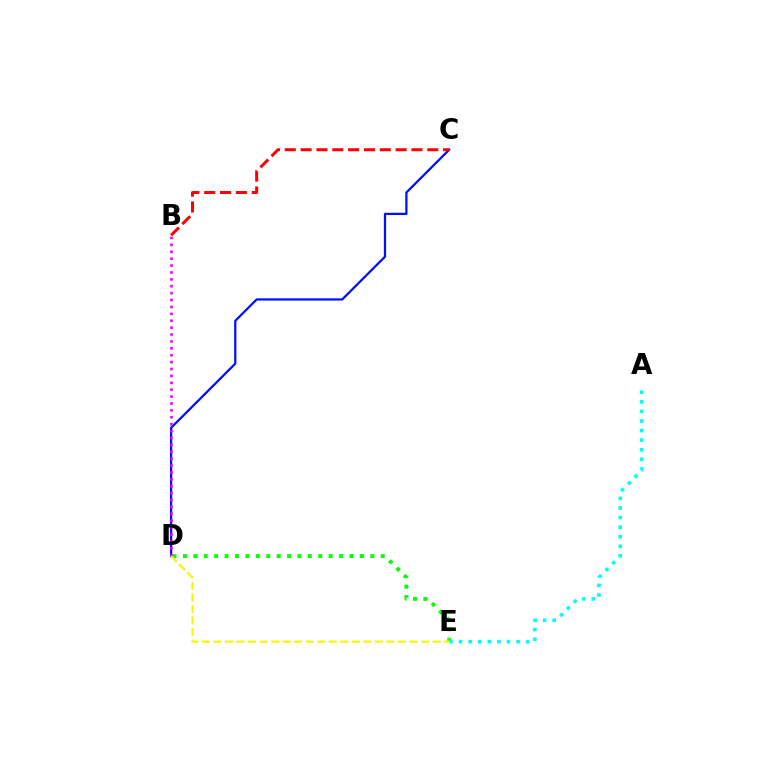{('C', 'D'): [{'color': '#0010ff', 'line_style': 'solid', 'thickness': 1.62}], ('B', 'C'): [{'color': '#ff0000', 'line_style': 'dashed', 'thickness': 2.15}], ('D', 'E'): [{'color': '#08ff00', 'line_style': 'dotted', 'thickness': 2.83}, {'color': '#fcf500', 'line_style': 'dashed', 'thickness': 1.57}], ('A', 'E'): [{'color': '#00fff6', 'line_style': 'dotted', 'thickness': 2.6}], ('B', 'D'): [{'color': '#ee00ff', 'line_style': 'dotted', 'thickness': 1.87}]}